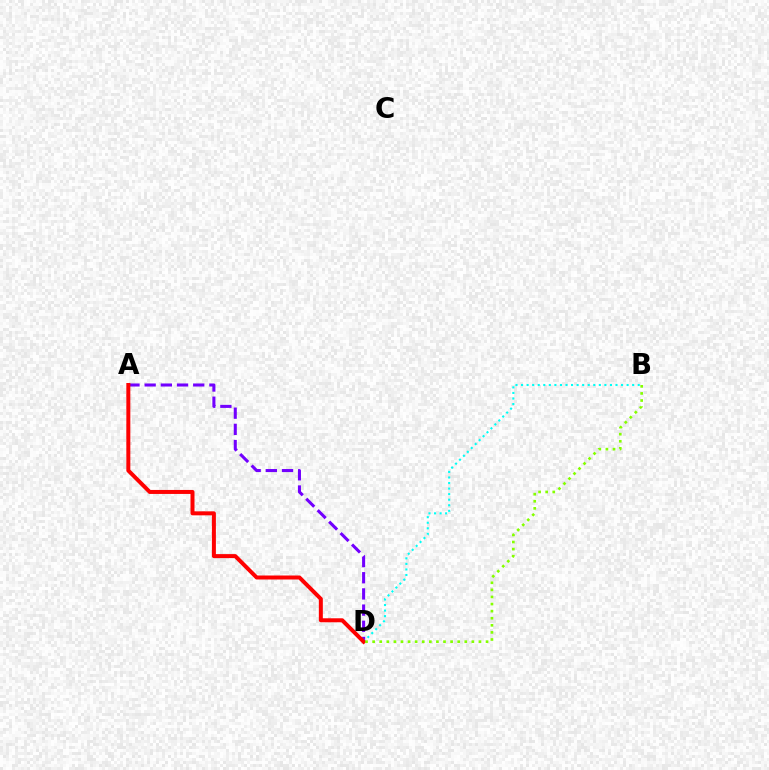{('A', 'D'): [{'color': '#7200ff', 'line_style': 'dashed', 'thickness': 2.2}, {'color': '#ff0000', 'line_style': 'solid', 'thickness': 2.88}], ('B', 'D'): [{'color': '#00fff6', 'line_style': 'dotted', 'thickness': 1.51}, {'color': '#84ff00', 'line_style': 'dotted', 'thickness': 1.93}]}